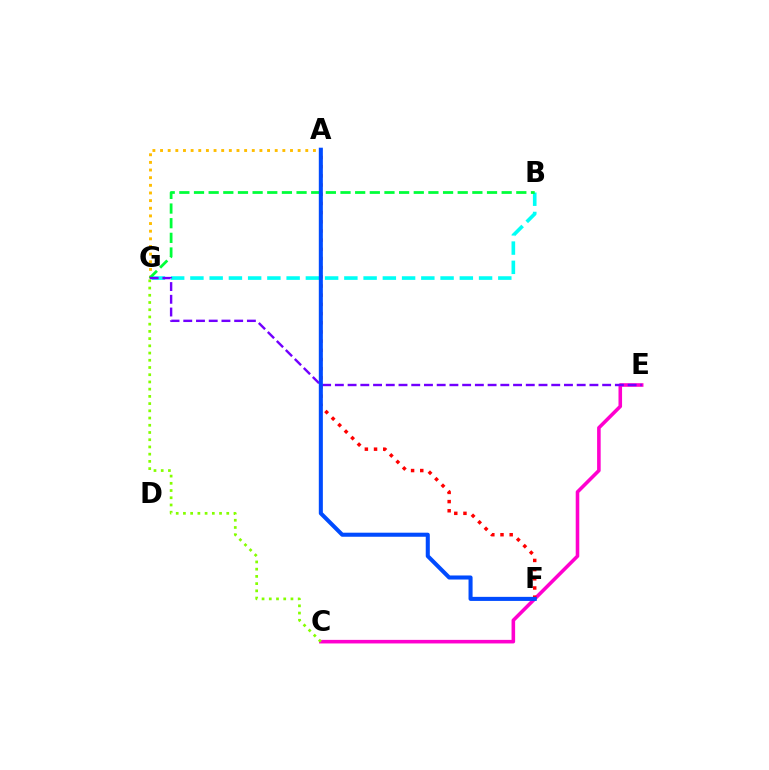{('C', 'E'): [{'color': '#ff00cf', 'line_style': 'solid', 'thickness': 2.57}], ('A', 'G'): [{'color': '#ffbd00', 'line_style': 'dotted', 'thickness': 2.08}], ('B', 'G'): [{'color': '#00fff6', 'line_style': 'dashed', 'thickness': 2.61}, {'color': '#00ff39', 'line_style': 'dashed', 'thickness': 1.99}], ('A', 'F'): [{'color': '#ff0000', 'line_style': 'dotted', 'thickness': 2.49}, {'color': '#004bff', 'line_style': 'solid', 'thickness': 2.92}], ('E', 'G'): [{'color': '#7200ff', 'line_style': 'dashed', 'thickness': 1.73}], ('C', 'G'): [{'color': '#84ff00', 'line_style': 'dotted', 'thickness': 1.96}]}